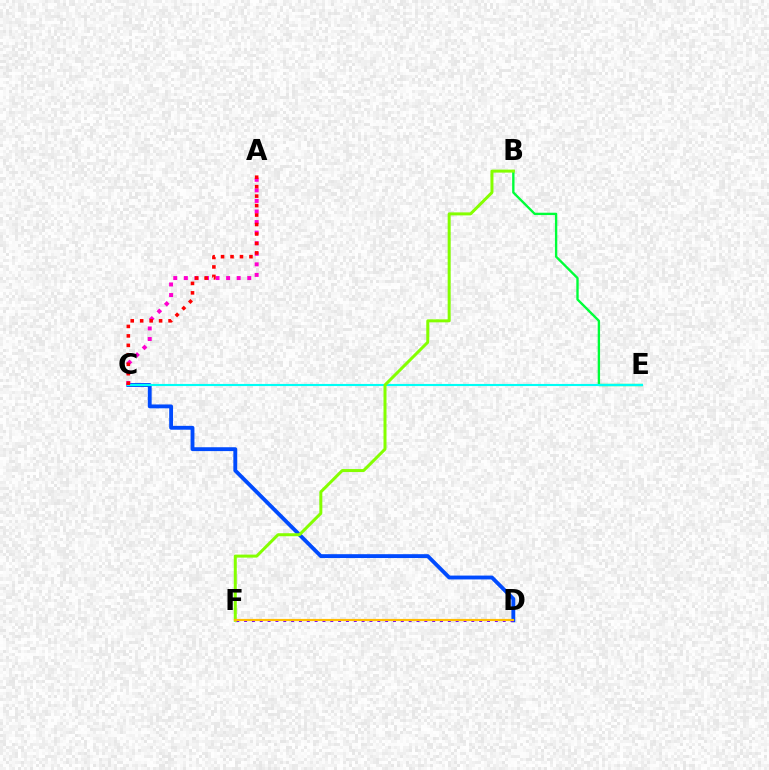{('C', 'D'): [{'color': '#004bff', 'line_style': 'solid', 'thickness': 2.78}], ('B', 'E'): [{'color': '#00ff39', 'line_style': 'solid', 'thickness': 1.7}], ('D', 'F'): [{'color': '#7200ff', 'line_style': 'dotted', 'thickness': 2.13}, {'color': '#ffbd00', 'line_style': 'solid', 'thickness': 1.57}], ('A', 'C'): [{'color': '#ff00cf', 'line_style': 'dotted', 'thickness': 2.87}, {'color': '#ff0000', 'line_style': 'dotted', 'thickness': 2.57}], ('C', 'E'): [{'color': '#00fff6', 'line_style': 'solid', 'thickness': 1.53}], ('B', 'F'): [{'color': '#84ff00', 'line_style': 'solid', 'thickness': 2.16}]}